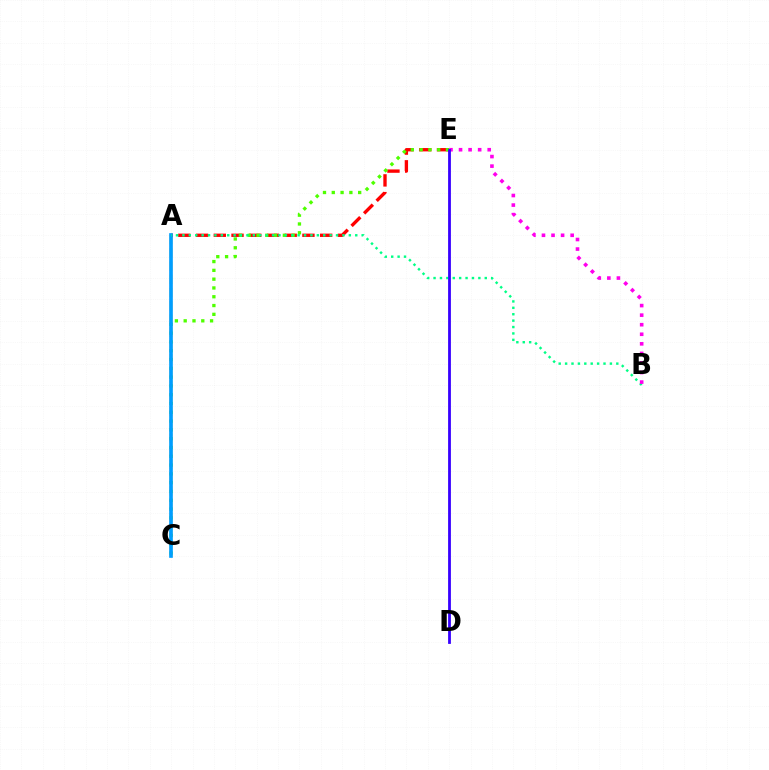{('A', 'E'): [{'color': '#ff0000', 'line_style': 'dashed', 'thickness': 2.41}], ('A', 'C'): [{'color': '#ffd500', 'line_style': 'dashed', 'thickness': 1.8}, {'color': '#009eff', 'line_style': 'solid', 'thickness': 2.63}], ('C', 'E'): [{'color': '#4fff00', 'line_style': 'dotted', 'thickness': 2.39}], ('A', 'B'): [{'color': '#00ff86', 'line_style': 'dotted', 'thickness': 1.74}], ('B', 'E'): [{'color': '#ff00ed', 'line_style': 'dotted', 'thickness': 2.6}], ('D', 'E'): [{'color': '#3700ff', 'line_style': 'solid', 'thickness': 2.01}]}